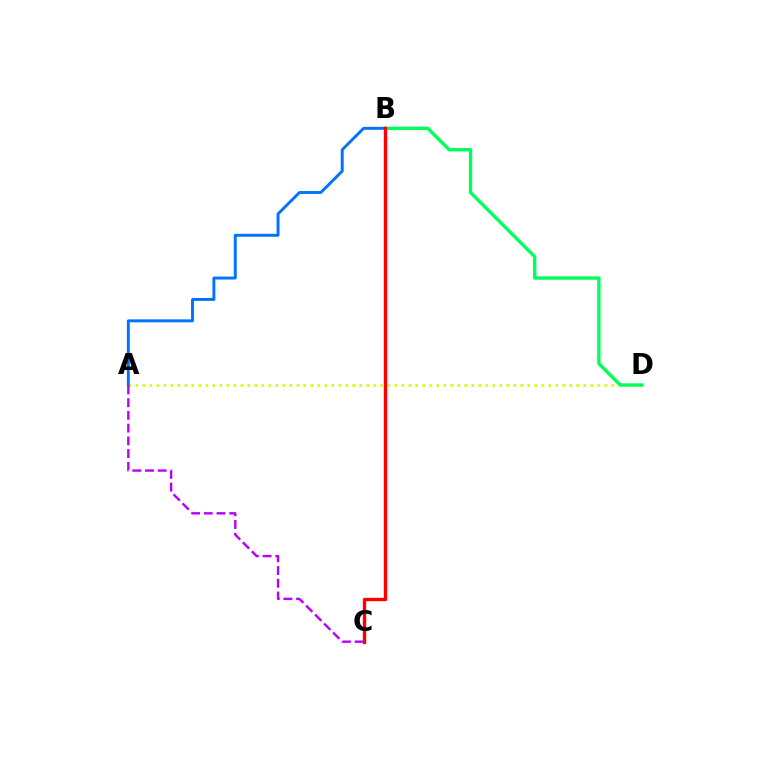{('A', 'D'): [{'color': '#d1ff00', 'line_style': 'dotted', 'thickness': 1.9}], ('B', 'D'): [{'color': '#00ff5c', 'line_style': 'solid', 'thickness': 2.41}], ('A', 'B'): [{'color': '#0074ff', 'line_style': 'solid', 'thickness': 2.11}], ('B', 'C'): [{'color': '#ff0000', 'line_style': 'solid', 'thickness': 2.43}], ('A', 'C'): [{'color': '#b900ff', 'line_style': 'dashed', 'thickness': 1.73}]}